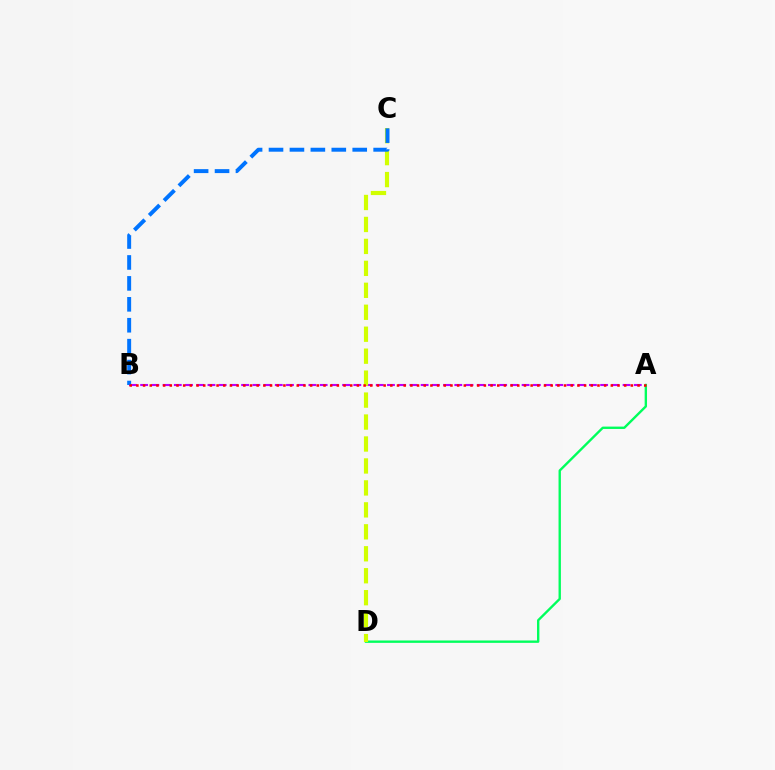{('A', 'B'): [{'color': '#b900ff', 'line_style': 'dashed', 'thickness': 1.52}, {'color': '#ff0000', 'line_style': 'dotted', 'thickness': 1.82}], ('A', 'D'): [{'color': '#00ff5c', 'line_style': 'solid', 'thickness': 1.71}], ('C', 'D'): [{'color': '#d1ff00', 'line_style': 'dashed', 'thickness': 2.98}], ('B', 'C'): [{'color': '#0074ff', 'line_style': 'dashed', 'thickness': 2.84}]}